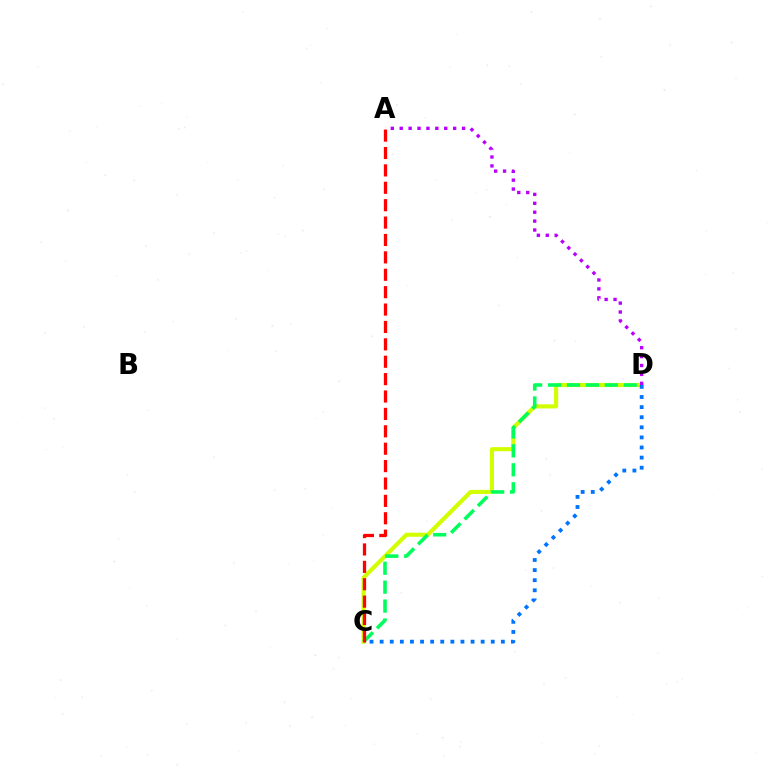{('C', 'D'): [{'color': '#d1ff00', 'line_style': 'solid', 'thickness': 2.95}, {'color': '#00ff5c', 'line_style': 'dashed', 'thickness': 2.57}, {'color': '#0074ff', 'line_style': 'dotted', 'thickness': 2.74}], ('A', 'D'): [{'color': '#b900ff', 'line_style': 'dotted', 'thickness': 2.42}], ('A', 'C'): [{'color': '#ff0000', 'line_style': 'dashed', 'thickness': 2.36}]}